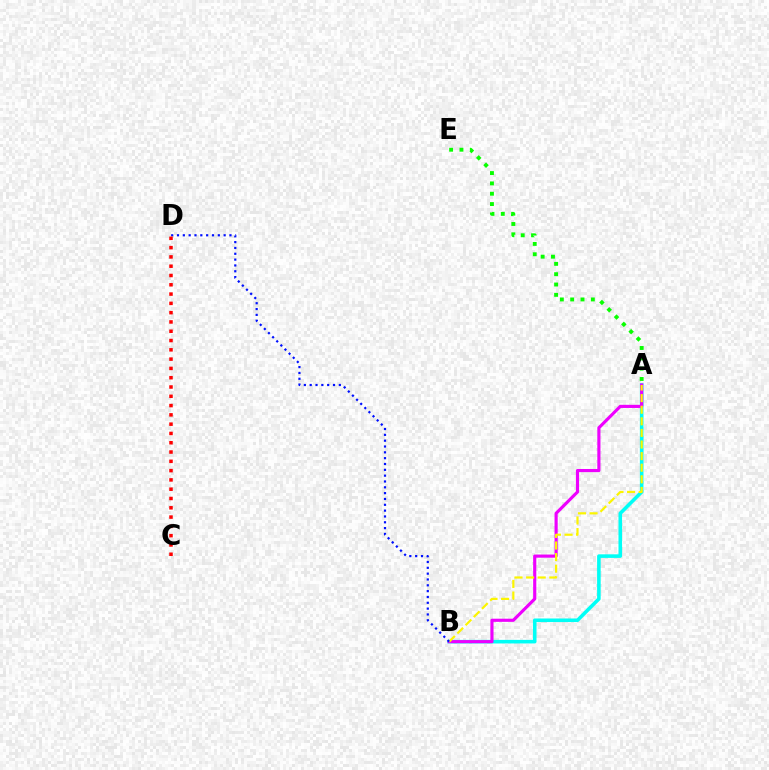{('A', 'E'): [{'color': '#08ff00', 'line_style': 'dotted', 'thickness': 2.81}], ('A', 'B'): [{'color': '#00fff6', 'line_style': 'solid', 'thickness': 2.58}, {'color': '#ee00ff', 'line_style': 'solid', 'thickness': 2.27}, {'color': '#fcf500', 'line_style': 'dashed', 'thickness': 1.58}], ('B', 'D'): [{'color': '#0010ff', 'line_style': 'dotted', 'thickness': 1.58}], ('C', 'D'): [{'color': '#ff0000', 'line_style': 'dotted', 'thickness': 2.52}]}